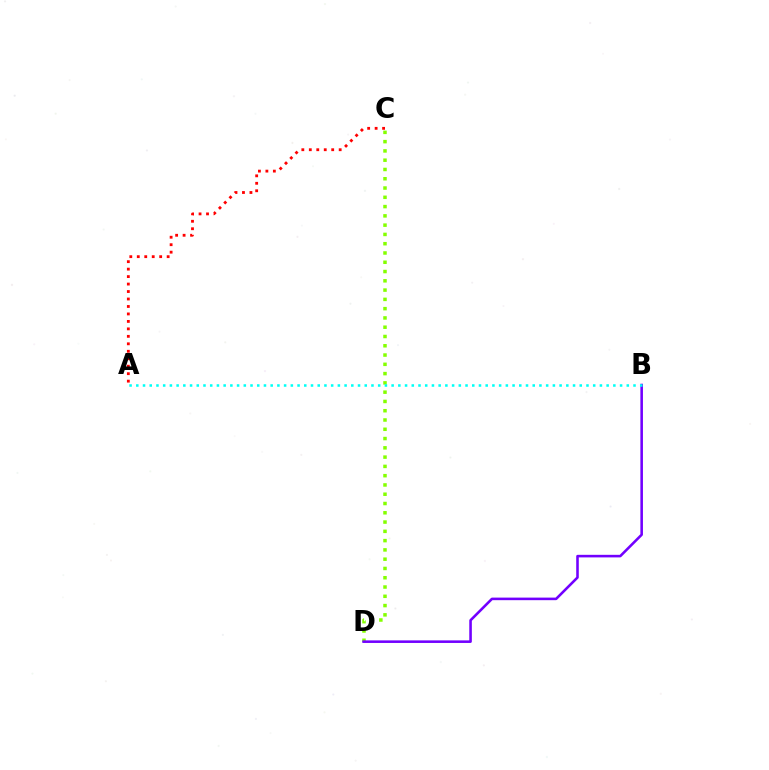{('A', 'C'): [{'color': '#ff0000', 'line_style': 'dotted', 'thickness': 2.03}], ('C', 'D'): [{'color': '#84ff00', 'line_style': 'dotted', 'thickness': 2.52}], ('B', 'D'): [{'color': '#7200ff', 'line_style': 'solid', 'thickness': 1.85}], ('A', 'B'): [{'color': '#00fff6', 'line_style': 'dotted', 'thickness': 1.83}]}